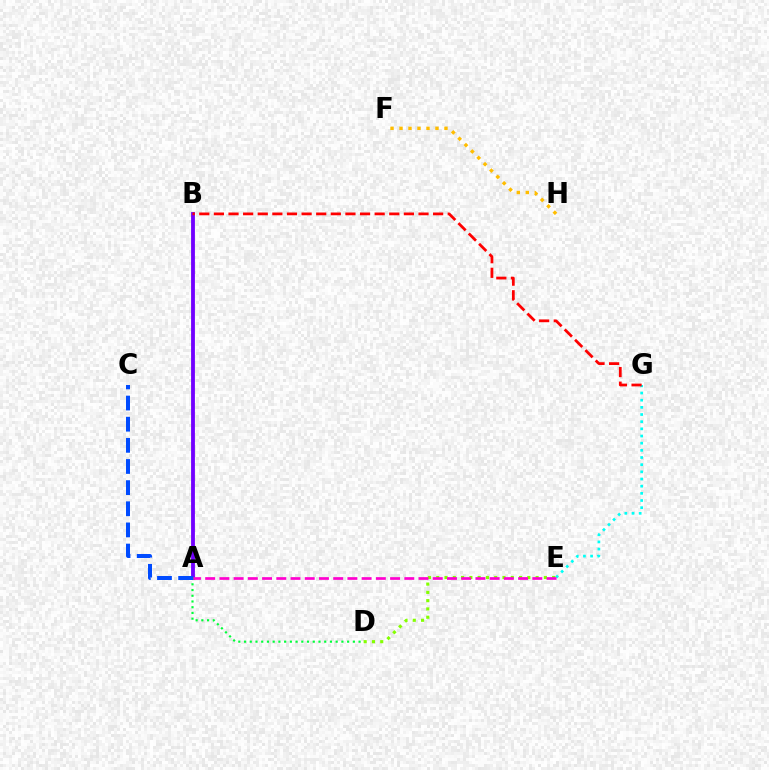{('E', 'G'): [{'color': '#00fff6', 'line_style': 'dotted', 'thickness': 1.95}], ('F', 'H'): [{'color': '#ffbd00', 'line_style': 'dotted', 'thickness': 2.44}], ('A', 'B'): [{'color': '#7200ff', 'line_style': 'solid', 'thickness': 2.75}], ('A', 'D'): [{'color': '#00ff39', 'line_style': 'dotted', 'thickness': 1.56}], ('D', 'E'): [{'color': '#84ff00', 'line_style': 'dotted', 'thickness': 2.25}], ('A', 'E'): [{'color': '#ff00cf', 'line_style': 'dashed', 'thickness': 1.93}], ('B', 'G'): [{'color': '#ff0000', 'line_style': 'dashed', 'thickness': 1.99}], ('A', 'C'): [{'color': '#004bff', 'line_style': 'dashed', 'thickness': 2.87}]}